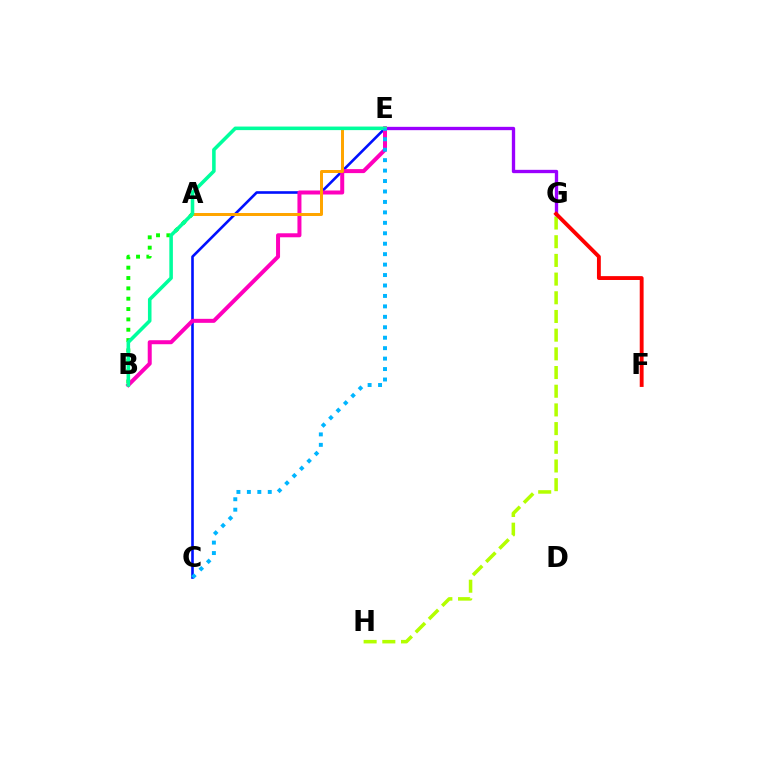{('G', 'H'): [{'color': '#b3ff00', 'line_style': 'dashed', 'thickness': 2.54}], ('A', 'B'): [{'color': '#08ff00', 'line_style': 'dotted', 'thickness': 2.81}], ('C', 'E'): [{'color': '#0010ff', 'line_style': 'solid', 'thickness': 1.88}, {'color': '#00b5ff', 'line_style': 'dotted', 'thickness': 2.84}], ('B', 'E'): [{'color': '#ff00bd', 'line_style': 'solid', 'thickness': 2.88}, {'color': '#00ff9d', 'line_style': 'solid', 'thickness': 2.56}], ('E', 'G'): [{'color': '#9b00ff', 'line_style': 'solid', 'thickness': 2.4}], ('A', 'E'): [{'color': '#ffa500', 'line_style': 'solid', 'thickness': 2.15}], ('F', 'G'): [{'color': '#ff0000', 'line_style': 'solid', 'thickness': 2.78}]}